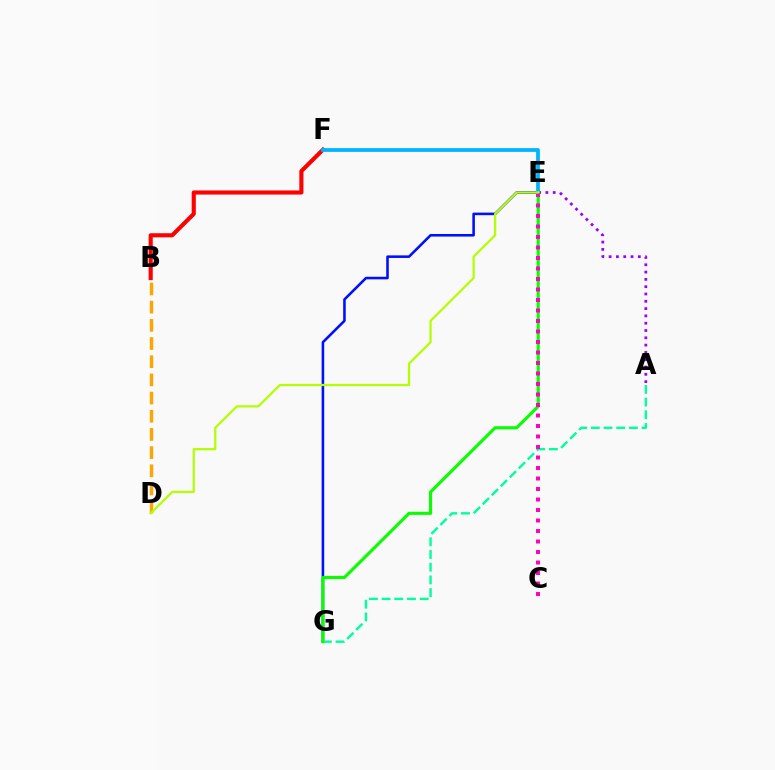{('E', 'G'): [{'color': '#0010ff', 'line_style': 'solid', 'thickness': 1.86}, {'color': '#08ff00', 'line_style': 'solid', 'thickness': 2.24}], ('A', 'E'): [{'color': '#9b00ff', 'line_style': 'dotted', 'thickness': 1.98}], ('A', 'G'): [{'color': '#00ff9d', 'line_style': 'dashed', 'thickness': 1.73}], ('B', 'F'): [{'color': '#ff0000', 'line_style': 'solid', 'thickness': 2.96}], ('E', 'F'): [{'color': '#00b5ff', 'line_style': 'solid', 'thickness': 2.71}], ('B', 'D'): [{'color': '#ffa500', 'line_style': 'dashed', 'thickness': 2.47}], ('C', 'E'): [{'color': '#ff00bd', 'line_style': 'dotted', 'thickness': 2.85}], ('D', 'E'): [{'color': '#b3ff00', 'line_style': 'solid', 'thickness': 1.6}]}